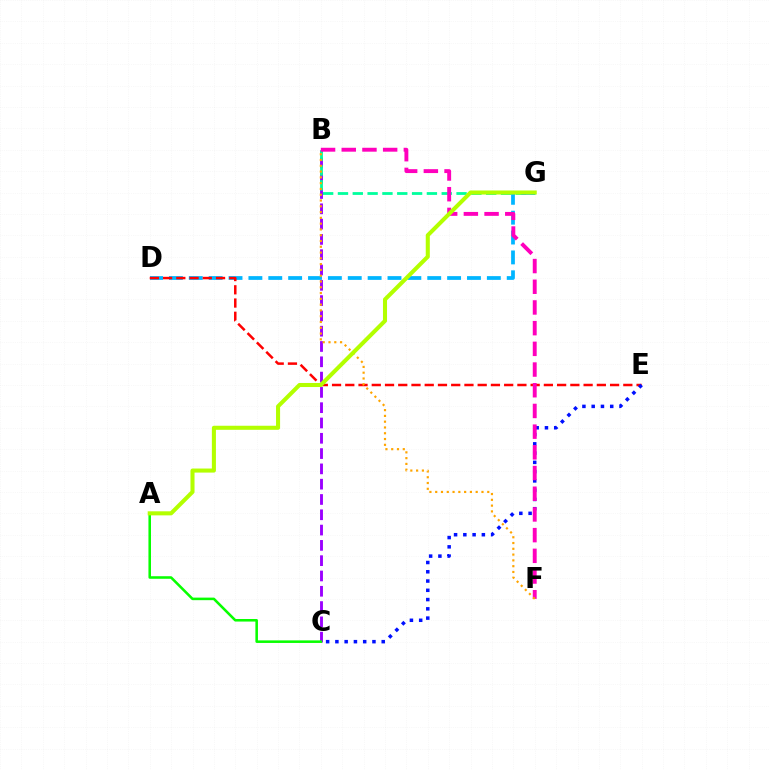{('B', 'C'): [{'color': '#9b00ff', 'line_style': 'dashed', 'thickness': 2.08}], ('B', 'G'): [{'color': '#00ff9d', 'line_style': 'dashed', 'thickness': 2.01}], ('D', 'G'): [{'color': '#00b5ff', 'line_style': 'dashed', 'thickness': 2.7}], ('D', 'E'): [{'color': '#ff0000', 'line_style': 'dashed', 'thickness': 1.8}], ('A', 'C'): [{'color': '#08ff00', 'line_style': 'solid', 'thickness': 1.84}], ('C', 'E'): [{'color': '#0010ff', 'line_style': 'dotted', 'thickness': 2.52}], ('B', 'F'): [{'color': '#ff00bd', 'line_style': 'dashed', 'thickness': 2.81}, {'color': '#ffa500', 'line_style': 'dotted', 'thickness': 1.57}], ('A', 'G'): [{'color': '#b3ff00', 'line_style': 'solid', 'thickness': 2.92}]}